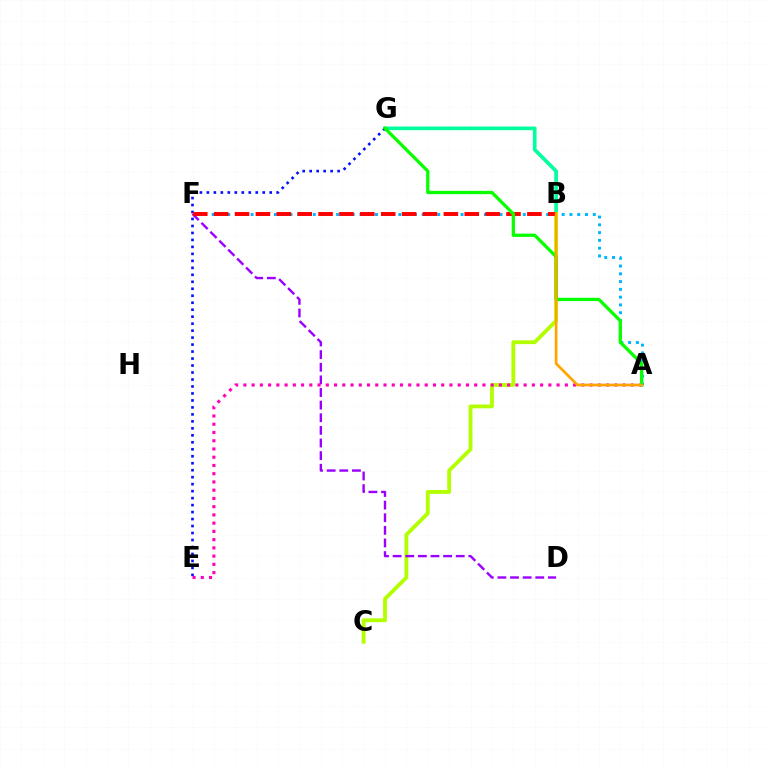{('A', 'F'): [{'color': '#00b5ff', 'line_style': 'dotted', 'thickness': 2.11}], ('B', 'G'): [{'color': '#00ff9d', 'line_style': 'solid', 'thickness': 2.65}], ('B', 'C'): [{'color': '#b3ff00', 'line_style': 'solid', 'thickness': 2.76}], ('D', 'F'): [{'color': '#9b00ff', 'line_style': 'dashed', 'thickness': 1.72}], ('E', 'G'): [{'color': '#0010ff', 'line_style': 'dotted', 'thickness': 1.9}], ('B', 'F'): [{'color': '#ff0000', 'line_style': 'dashed', 'thickness': 2.84}], ('A', 'E'): [{'color': '#ff00bd', 'line_style': 'dotted', 'thickness': 2.24}], ('A', 'G'): [{'color': '#08ff00', 'line_style': 'solid', 'thickness': 2.36}], ('A', 'B'): [{'color': '#ffa500', 'line_style': 'solid', 'thickness': 1.94}]}